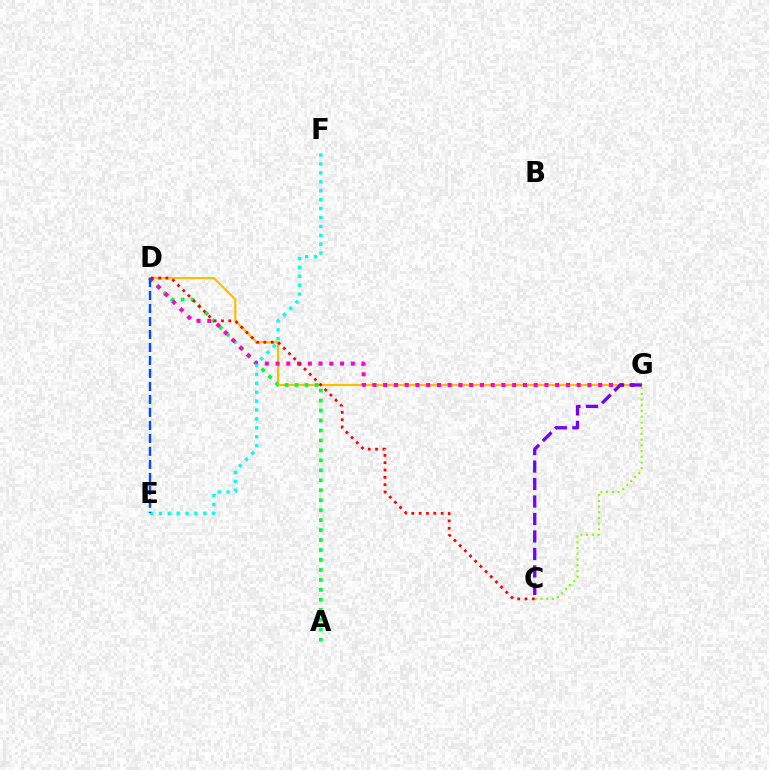{('D', 'G'): [{'color': '#ffbd00', 'line_style': 'solid', 'thickness': 1.55}, {'color': '#ff00cf', 'line_style': 'dotted', 'thickness': 2.92}], ('A', 'D'): [{'color': '#00ff39', 'line_style': 'dotted', 'thickness': 2.71}], ('E', 'F'): [{'color': '#00fff6', 'line_style': 'dotted', 'thickness': 2.42}], ('C', 'G'): [{'color': '#84ff00', 'line_style': 'dotted', 'thickness': 1.55}, {'color': '#7200ff', 'line_style': 'dashed', 'thickness': 2.37}], ('C', 'D'): [{'color': '#ff0000', 'line_style': 'dotted', 'thickness': 1.99}], ('D', 'E'): [{'color': '#004bff', 'line_style': 'dashed', 'thickness': 1.76}]}